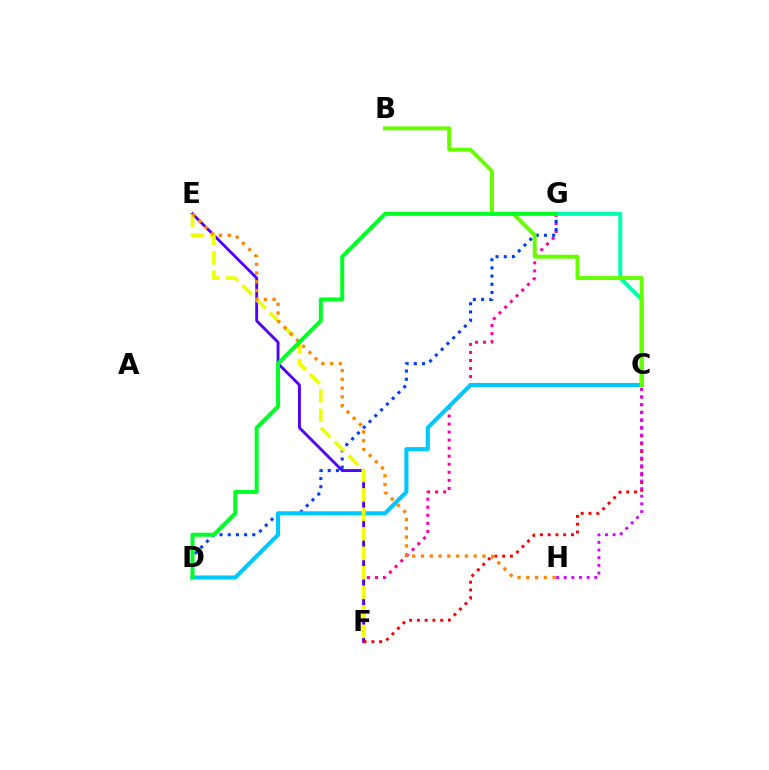{('F', 'G'): [{'color': '#ff00a0', 'line_style': 'dotted', 'thickness': 2.19}], ('E', 'F'): [{'color': '#4f00ff', 'line_style': 'solid', 'thickness': 2.06}, {'color': '#eeff00', 'line_style': 'dashed', 'thickness': 2.65}], ('C', 'G'): [{'color': '#00ffaf', 'line_style': 'solid', 'thickness': 2.88}], ('C', 'F'): [{'color': '#ff0000', 'line_style': 'dotted', 'thickness': 2.11}], ('D', 'G'): [{'color': '#003fff', 'line_style': 'dotted', 'thickness': 2.22}, {'color': '#00ff27', 'line_style': 'solid', 'thickness': 2.87}], ('C', 'D'): [{'color': '#00c7ff', 'line_style': 'solid', 'thickness': 2.95}], ('B', 'C'): [{'color': '#66ff00', 'line_style': 'solid', 'thickness': 2.85}], ('C', 'H'): [{'color': '#d600ff', 'line_style': 'dotted', 'thickness': 2.08}], ('E', 'H'): [{'color': '#ff8800', 'line_style': 'dotted', 'thickness': 2.39}]}